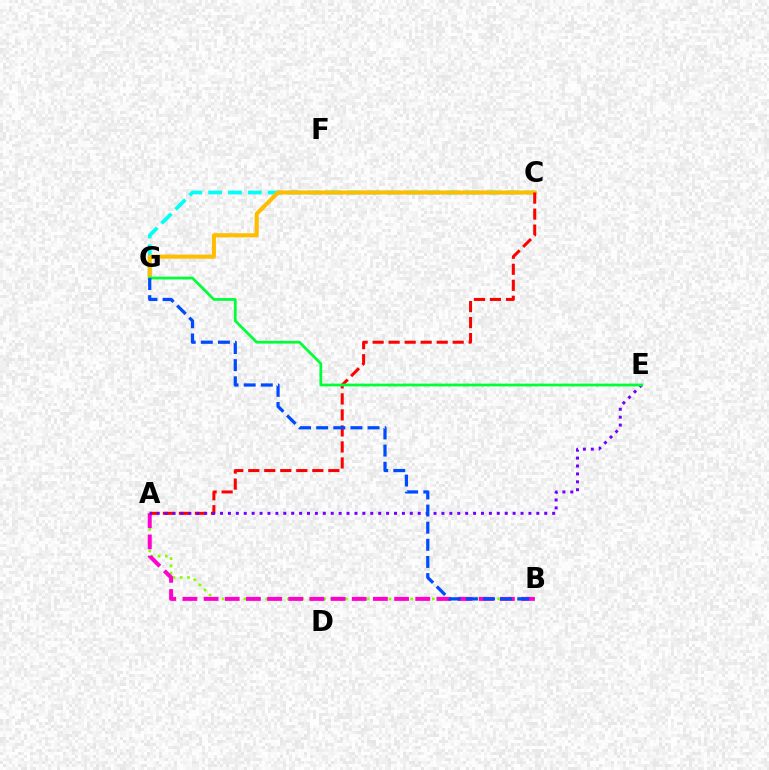{('A', 'B'): [{'color': '#84ff00', 'line_style': 'dotted', 'thickness': 1.97}, {'color': '#ff00cf', 'line_style': 'dashed', 'thickness': 2.88}], ('C', 'G'): [{'color': '#00fff6', 'line_style': 'dashed', 'thickness': 2.69}, {'color': '#ffbd00', 'line_style': 'solid', 'thickness': 2.94}], ('A', 'C'): [{'color': '#ff0000', 'line_style': 'dashed', 'thickness': 2.18}], ('A', 'E'): [{'color': '#7200ff', 'line_style': 'dotted', 'thickness': 2.15}], ('E', 'G'): [{'color': '#00ff39', 'line_style': 'solid', 'thickness': 1.98}], ('B', 'G'): [{'color': '#004bff', 'line_style': 'dashed', 'thickness': 2.33}]}